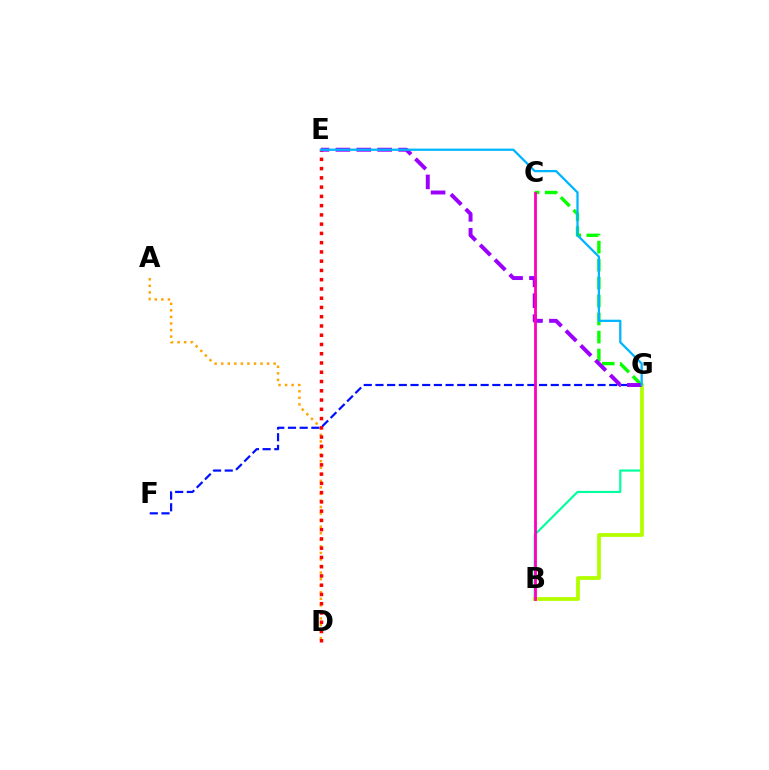{('C', 'G'): [{'color': '#08ff00', 'line_style': 'dashed', 'thickness': 2.44}], ('A', 'D'): [{'color': '#ffa500', 'line_style': 'dotted', 'thickness': 1.78}], ('D', 'E'): [{'color': '#ff0000', 'line_style': 'dotted', 'thickness': 2.52}], ('B', 'G'): [{'color': '#00ff9d', 'line_style': 'solid', 'thickness': 1.55}, {'color': '#b3ff00', 'line_style': 'solid', 'thickness': 2.74}], ('F', 'G'): [{'color': '#0010ff', 'line_style': 'dashed', 'thickness': 1.59}], ('E', 'G'): [{'color': '#9b00ff', 'line_style': 'dashed', 'thickness': 2.84}, {'color': '#00b5ff', 'line_style': 'solid', 'thickness': 1.63}], ('B', 'C'): [{'color': '#ff00bd', 'line_style': 'solid', 'thickness': 2.02}]}